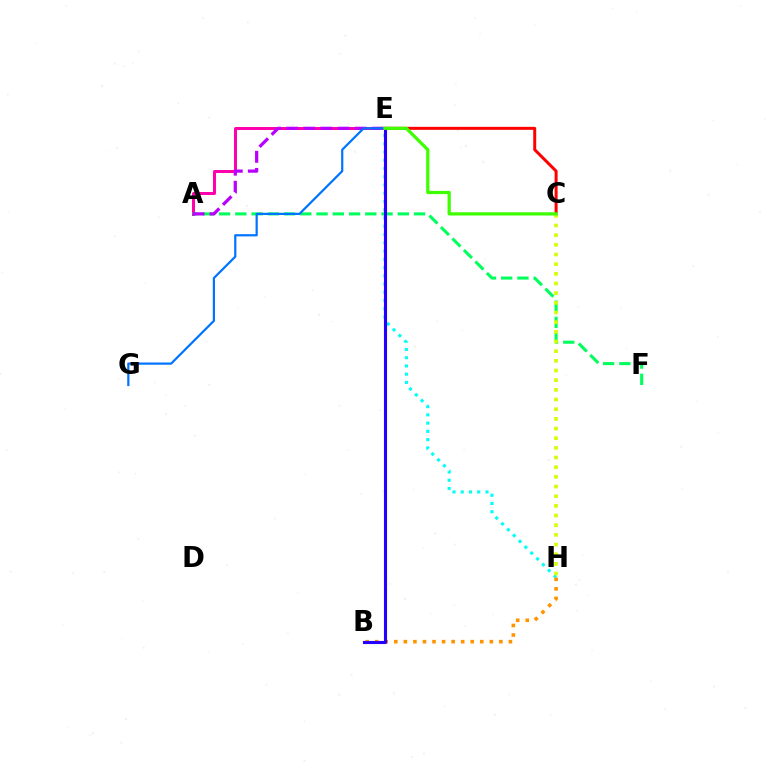{('C', 'E'): [{'color': '#ff0000', 'line_style': 'solid', 'thickness': 2.16}, {'color': '#3dff00', 'line_style': 'solid', 'thickness': 2.32}], ('A', 'E'): [{'color': '#ff00ac', 'line_style': 'solid', 'thickness': 2.14}, {'color': '#b900ff', 'line_style': 'dashed', 'thickness': 2.33}], ('E', 'H'): [{'color': '#00fff6', 'line_style': 'dotted', 'thickness': 2.24}], ('A', 'F'): [{'color': '#00ff5c', 'line_style': 'dashed', 'thickness': 2.21}], ('C', 'H'): [{'color': '#d1ff00', 'line_style': 'dotted', 'thickness': 2.63}], ('B', 'H'): [{'color': '#ff9400', 'line_style': 'dotted', 'thickness': 2.6}], ('B', 'E'): [{'color': '#2500ff', 'line_style': 'solid', 'thickness': 2.24}], ('E', 'G'): [{'color': '#0074ff', 'line_style': 'solid', 'thickness': 1.59}]}